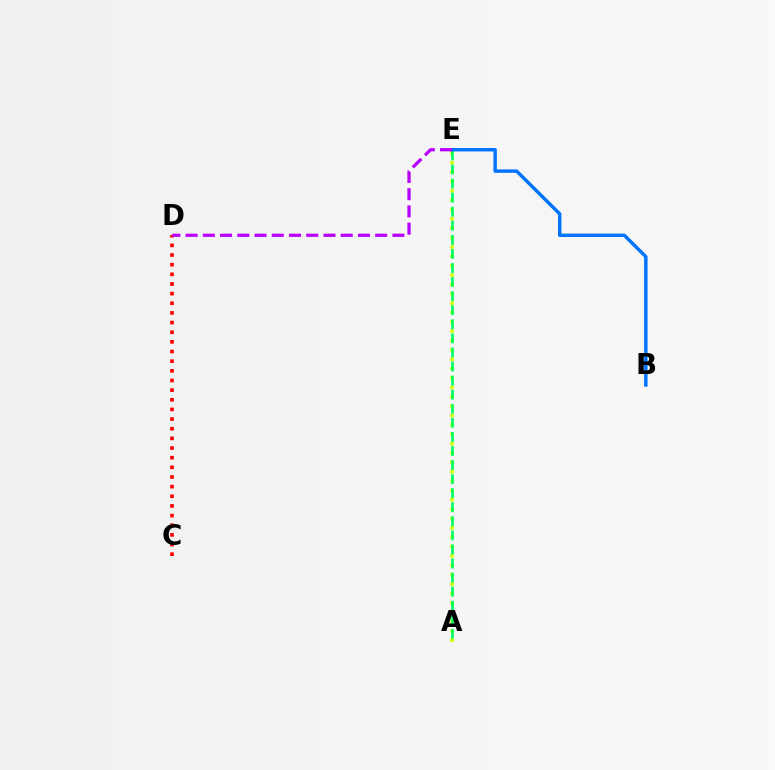{('A', 'E'): [{'color': '#d1ff00', 'line_style': 'dotted', 'thickness': 2.54}, {'color': '#00ff5c', 'line_style': 'dashed', 'thickness': 1.91}], ('C', 'D'): [{'color': '#ff0000', 'line_style': 'dotted', 'thickness': 2.62}], ('B', 'E'): [{'color': '#0074ff', 'line_style': 'solid', 'thickness': 2.48}], ('D', 'E'): [{'color': '#b900ff', 'line_style': 'dashed', 'thickness': 2.34}]}